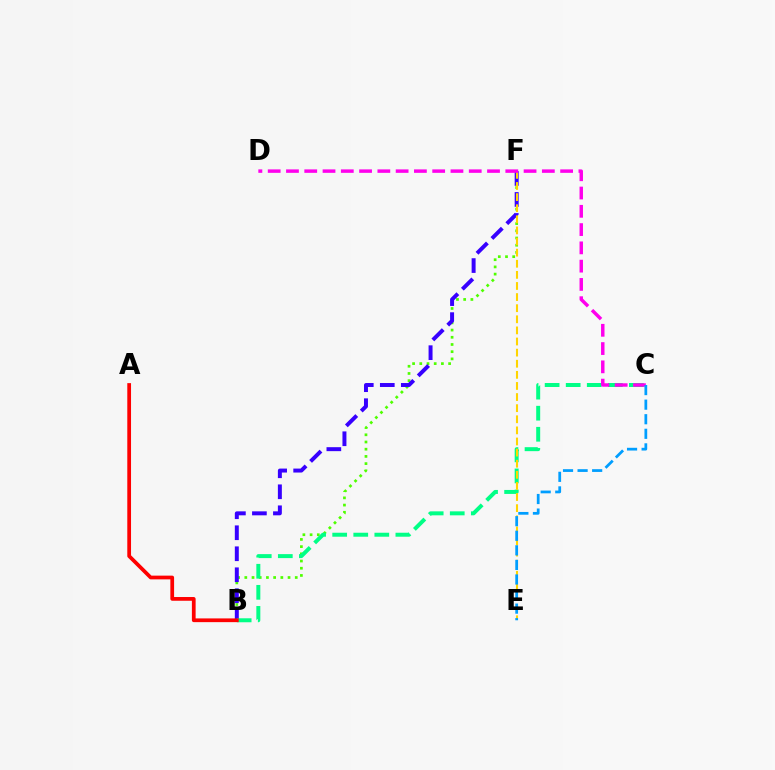{('B', 'F'): [{'color': '#4fff00', 'line_style': 'dotted', 'thickness': 1.96}, {'color': '#3700ff', 'line_style': 'dashed', 'thickness': 2.85}], ('B', 'C'): [{'color': '#00ff86', 'line_style': 'dashed', 'thickness': 2.86}], ('E', 'F'): [{'color': '#ffd500', 'line_style': 'dashed', 'thickness': 1.51}], ('C', 'D'): [{'color': '#ff00ed', 'line_style': 'dashed', 'thickness': 2.48}], ('C', 'E'): [{'color': '#009eff', 'line_style': 'dashed', 'thickness': 1.98}], ('A', 'B'): [{'color': '#ff0000', 'line_style': 'solid', 'thickness': 2.69}]}